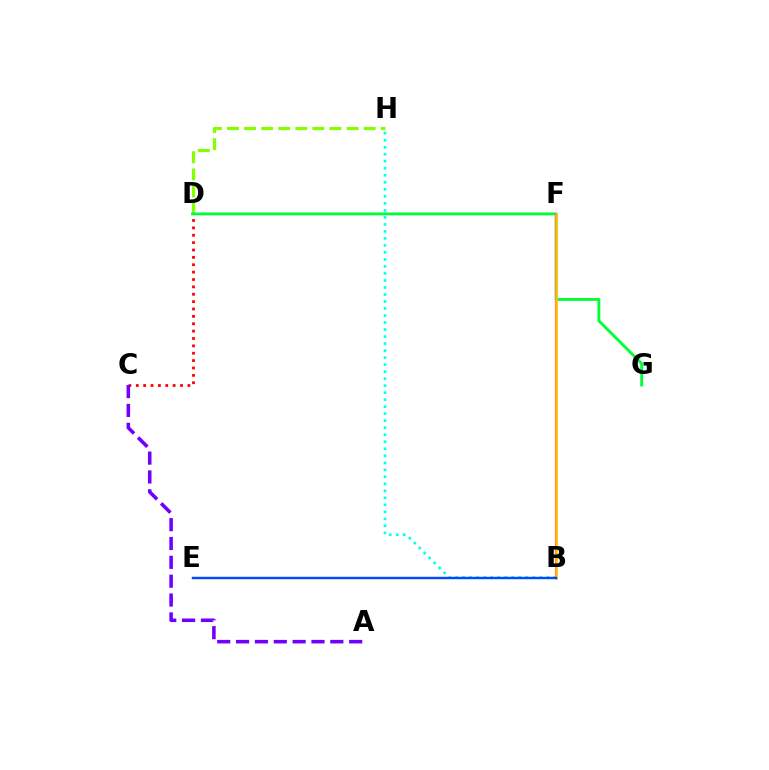{('C', 'D'): [{'color': '#ff0000', 'line_style': 'dotted', 'thickness': 2.0}], ('A', 'C'): [{'color': '#7200ff', 'line_style': 'dashed', 'thickness': 2.56}], ('B', 'H'): [{'color': '#00fff6', 'line_style': 'dotted', 'thickness': 1.91}], ('D', 'H'): [{'color': '#84ff00', 'line_style': 'dashed', 'thickness': 2.32}], ('D', 'G'): [{'color': '#00ff39', 'line_style': 'solid', 'thickness': 2.06}], ('B', 'F'): [{'color': '#ff00cf', 'line_style': 'solid', 'thickness': 1.51}, {'color': '#ffbd00', 'line_style': 'solid', 'thickness': 1.86}], ('B', 'E'): [{'color': '#004bff', 'line_style': 'solid', 'thickness': 1.75}]}